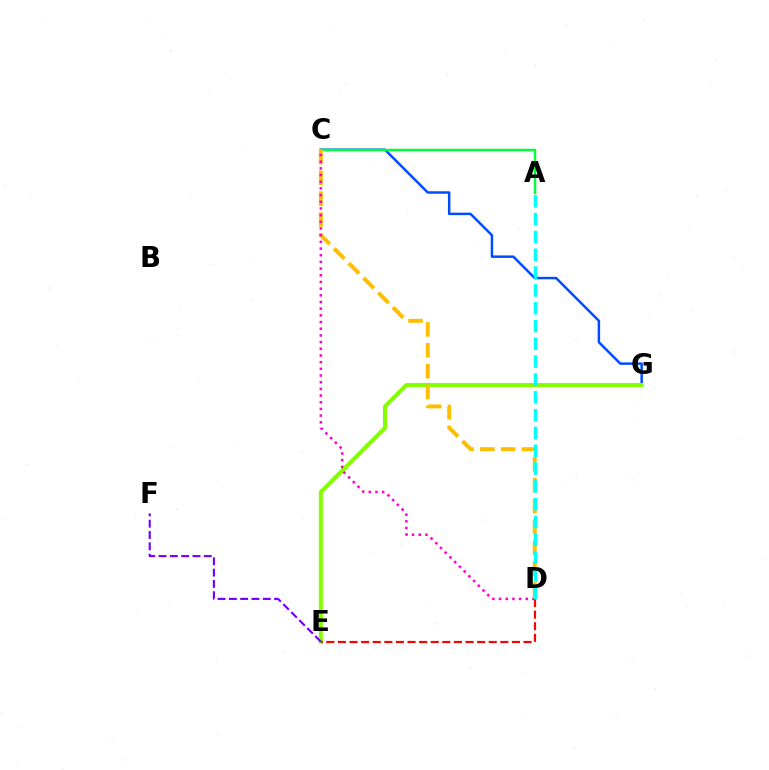{('C', 'G'): [{'color': '#004bff', 'line_style': 'solid', 'thickness': 1.78}], ('A', 'C'): [{'color': '#00ff39', 'line_style': 'solid', 'thickness': 1.77}], ('E', 'G'): [{'color': '#84ff00', 'line_style': 'solid', 'thickness': 2.9}], ('C', 'D'): [{'color': '#ffbd00', 'line_style': 'dashed', 'thickness': 2.83}, {'color': '#ff00cf', 'line_style': 'dotted', 'thickness': 1.82}], ('E', 'F'): [{'color': '#7200ff', 'line_style': 'dashed', 'thickness': 1.54}], ('D', 'E'): [{'color': '#ff0000', 'line_style': 'dashed', 'thickness': 1.58}], ('A', 'D'): [{'color': '#00fff6', 'line_style': 'dashed', 'thickness': 2.42}]}